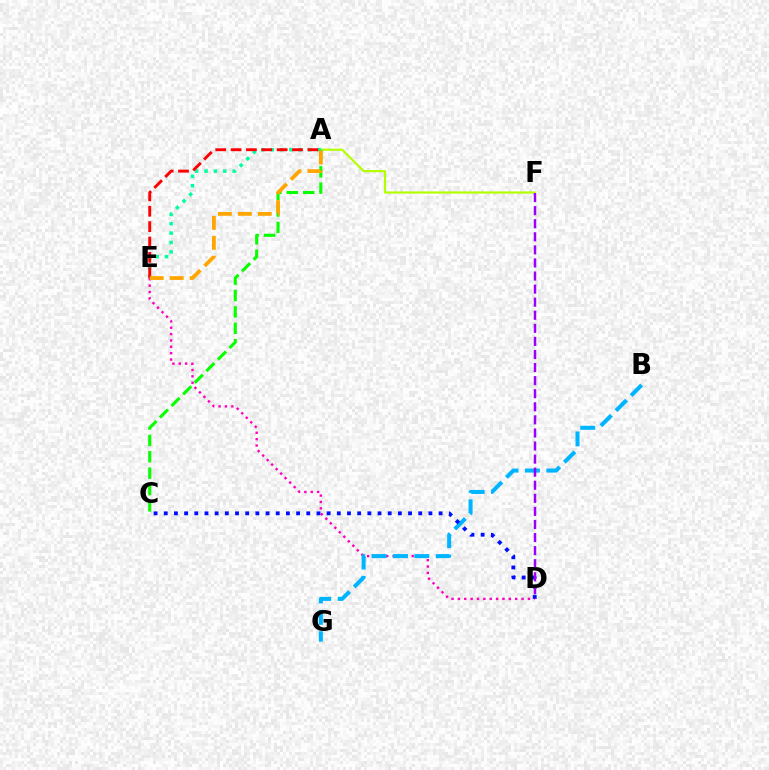{('D', 'E'): [{'color': '#ff00bd', 'line_style': 'dotted', 'thickness': 1.73}], ('A', 'F'): [{'color': '#b3ff00', 'line_style': 'solid', 'thickness': 1.55}], ('B', 'G'): [{'color': '#00b5ff', 'line_style': 'dashed', 'thickness': 2.91}], ('C', 'D'): [{'color': '#0010ff', 'line_style': 'dotted', 'thickness': 2.77}], ('D', 'F'): [{'color': '#9b00ff', 'line_style': 'dashed', 'thickness': 1.78}], ('A', 'C'): [{'color': '#08ff00', 'line_style': 'dashed', 'thickness': 2.23}], ('A', 'E'): [{'color': '#00ff9d', 'line_style': 'dotted', 'thickness': 2.55}, {'color': '#ff0000', 'line_style': 'dashed', 'thickness': 2.09}, {'color': '#ffa500', 'line_style': 'dashed', 'thickness': 2.71}]}